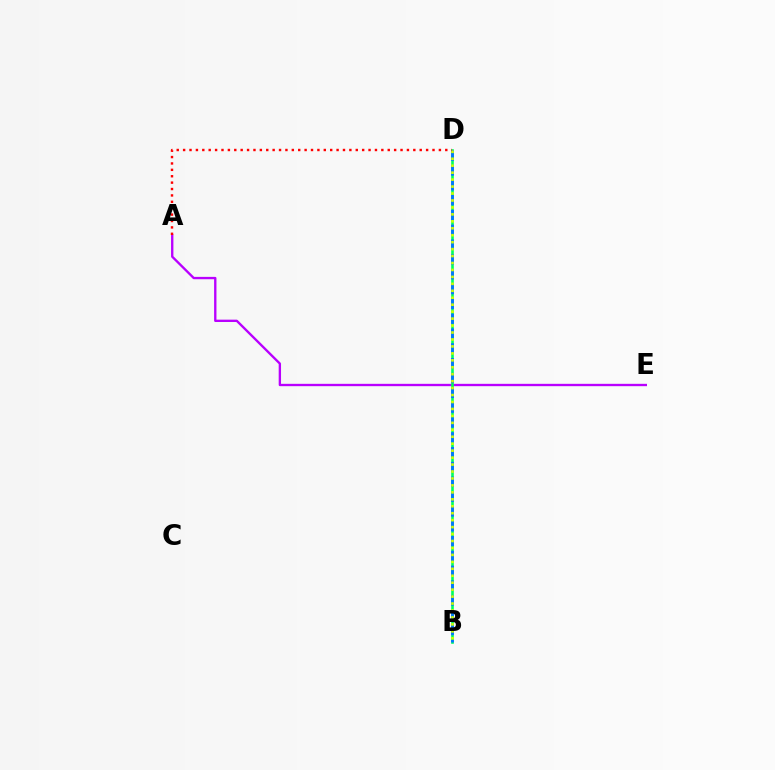{('A', 'E'): [{'color': '#b900ff', 'line_style': 'solid', 'thickness': 1.69}], ('B', 'D'): [{'color': '#00ff5c', 'line_style': 'solid', 'thickness': 1.89}, {'color': '#0074ff', 'line_style': 'dashed', 'thickness': 2.01}, {'color': '#d1ff00', 'line_style': 'dotted', 'thickness': 1.89}], ('A', 'D'): [{'color': '#ff0000', 'line_style': 'dotted', 'thickness': 1.74}]}